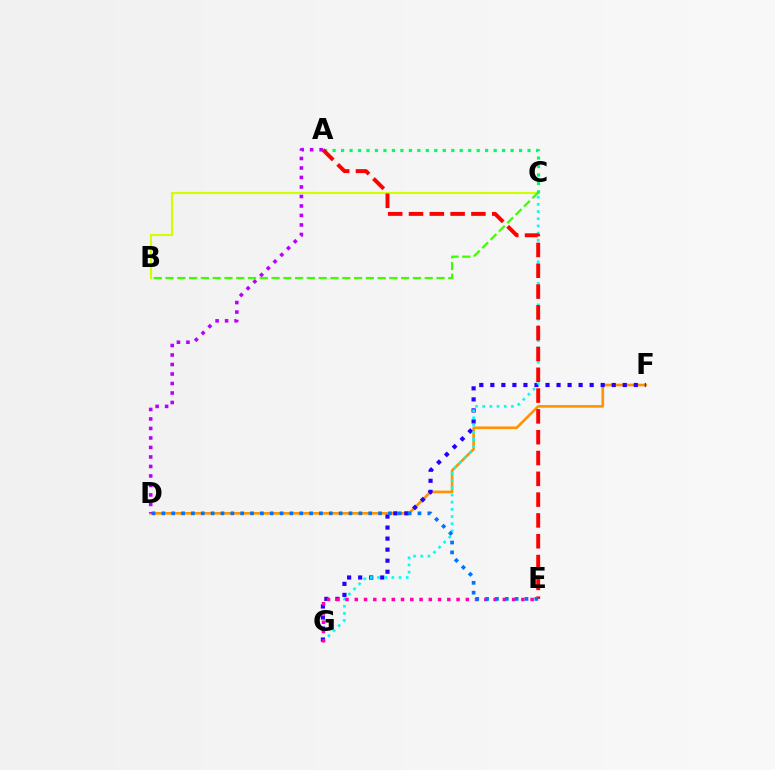{('B', 'C'): [{'color': '#d1ff00', 'line_style': 'solid', 'thickness': 1.53}, {'color': '#3dff00', 'line_style': 'dashed', 'thickness': 1.6}], ('D', 'F'): [{'color': '#ff9400', 'line_style': 'solid', 'thickness': 1.91}], ('F', 'G'): [{'color': '#2500ff', 'line_style': 'dotted', 'thickness': 3.0}], ('C', 'G'): [{'color': '#00fff6', 'line_style': 'dotted', 'thickness': 1.95}], ('E', 'G'): [{'color': '#ff00ac', 'line_style': 'dotted', 'thickness': 2.51}], ('A', 'C'): [{'color': '#00ff5c', 'line_style': 'dotted', 'thickness': 2.3}], ('A', 'E'): [{'color': '#ff0000', 'line_style': 'dashed', 'thickness': 2.83}], ('D', 'E'): [{'color': '#0074ff', 'line_style': 'dotted', 'thickness': 2.68}], ('A', 'D'): [{'color': '#b900ff', 'line_style': 'dotted', 'thickness': 2.58}]}